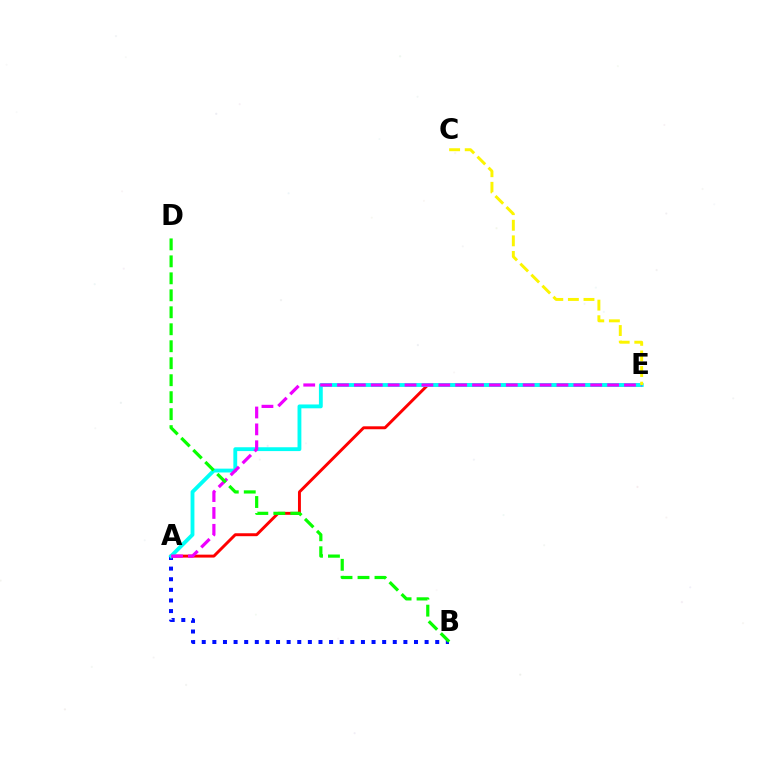{('A', 'E'): [{'color': '#ff0000', 'line_style': 'solid', 'thickness': 2.11}, {'color': '#00fff6', 'line_style': 'solid', 'thickness': 2.77}, {'color': '#ee00ff', 'line_style': 'dashed', 'thickness': 2.29}], ('A', 'B'): [{'color': '#0010ff', 'line_style': 'dotted', 'thickness': 2.88}], ('B', 'D'): [{'color': '#08ff00', 'line_style': 'dashed', 'thickness': 2.31}], ('C', 'E'): [{'color': '#fcf500', 'line_style': 'dashed', 'thickness': 2.12}]}